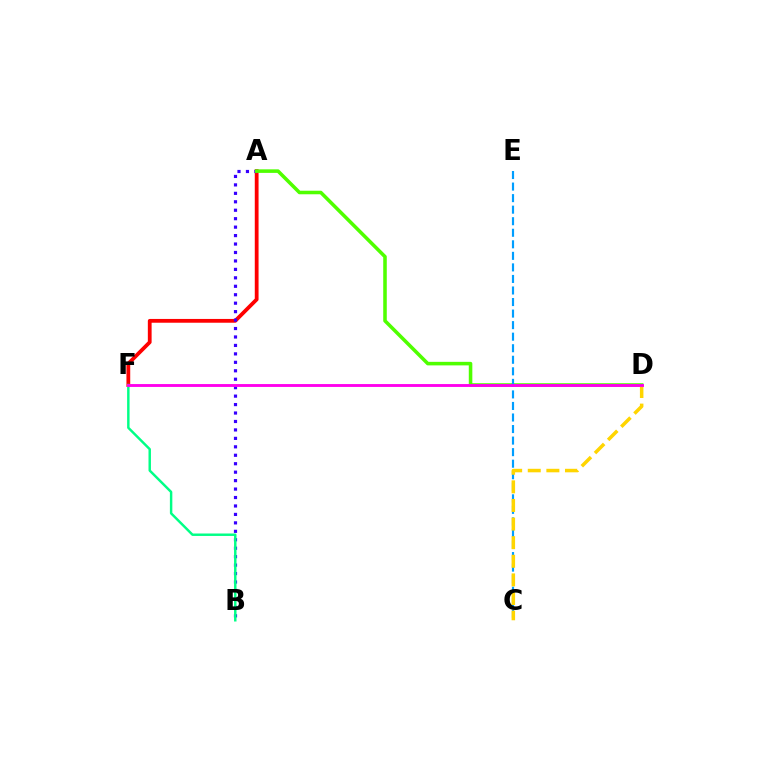{('A', 'F'): [{'color': '#ff0000', 'line_style': 'solid', 'thickness': 2.72}], ('A', 'B'): [{'color': '#3700ff', 'line_style': 'dotted', 'thickness': 2.3}], ('A', 'D'): [{'color': '#4fff00', 'line_style': 'solid', 'thickness': 2.56}], ('C', 'E'): [{'color': '#009eff', 'line_style': 'dashed', 'thickness': 1.57}], ('B', 'F'): [{'color': '#00ff86', 'line_style': 'solid', 'thickness': 1.77}], ('C', 'D'): [{'color': '#ffd500', 'line_style': 'dashed', 'thickness': 2.53}], ('D', 'F'): [{'color': '#ff00ed', 'line_style': 'solid', 'thickness': 2.07}]}